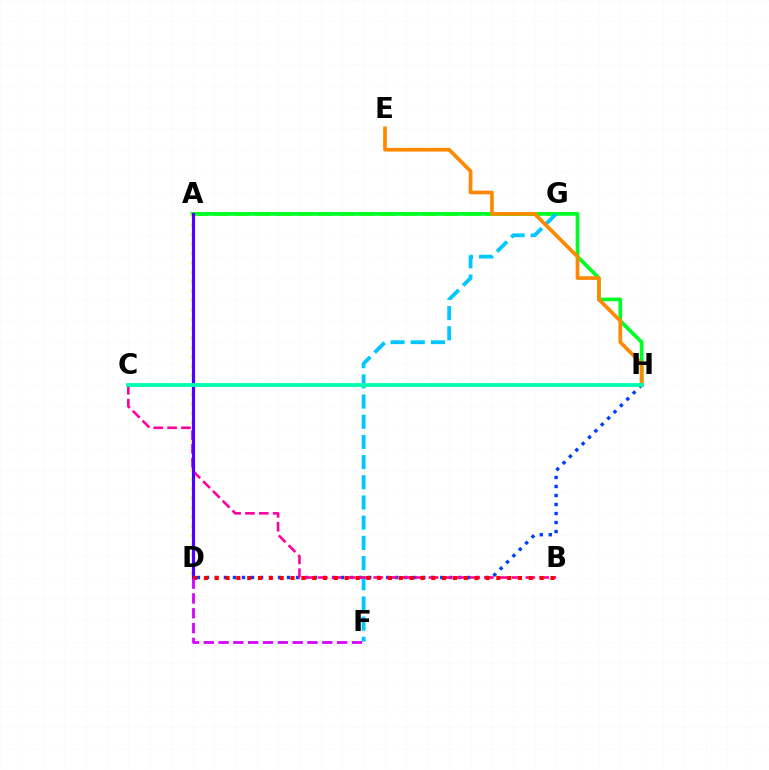{('A', 'G'): [{'color': '#66ff00', 'line_style': 'dashed', 'thickness': 2.84}], ('A', 'H'): [{'color': '#00ff27', 'line_style': 'solid', 'thickness': 2.67}], ('D', 'H'): [{'color': '#003fff', 'line_style': 'dotted', 'thickness': 2.45}], ('A', 'D'): [{'color': '#eeff00', 'line_style': 'dotted', 'thickness': 2.56}, {'color': '#4f00ff', 'line_style': 'solid', 'thickness': 2.28}], ('F', 'G'): [{'color': '#00c7ff', 'line_style': 'dashed', 'thickness': 2.74}], ('B', 'C'): [{'color': '#ff00a0', 'line_style': 'dashed', 'thickness': 1.88}], ('B', 'D'): [{'color': '#ff0000', 'line_style': 'dotted', 'thickness': 2.94}], ('E', 'H'): [{'color': '#ff8800', 'line_style': 'solid', 'thickness': 2.66}], ('D', 'F'): [{'color': '#d600ff', 'line_style': 'dashed', 'thickness': 2.01}], ('C', 'H'): [{'color': '#00ffaf', 'line_style': 'solid', 'thickness': 2.76}]}